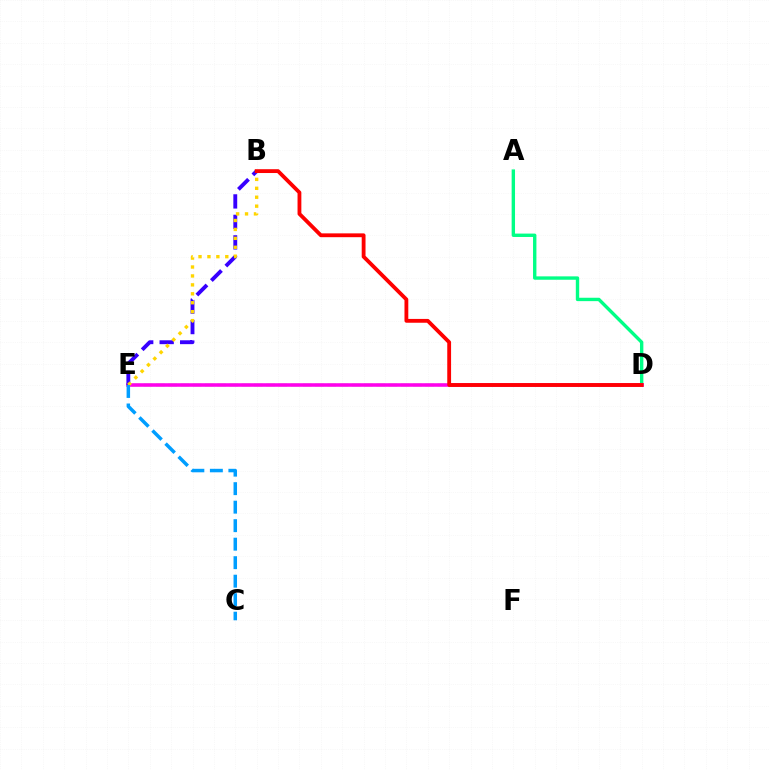{('A', 'D'): [{'color': '#00ff86', 'line_style': 'solid', 'thickness': 2.44}], ('D', 'E'): [{'color': '#4fff00', 'line_style': 'dashed', 'thickness': 1.66}, {'color': '#ff00ed', 'line_style': 'solid', 'thickness': 2.55}], ('B', 'E'): [{'color': '#3700ff', 'line_style': 'dashed', 'thickness': 2.78}, {'color': '#ffd500', 'line_style': 'dotted', 'thickness': 2.43}], ('C', 'E'): [{'color': '#009eff', 'line_style': 'dashed', 'thickness': 2.51}], ('B', 'D'): [{'color': '#ff0000', 'line_style': 'solid', 'thickness': 2.75}]}